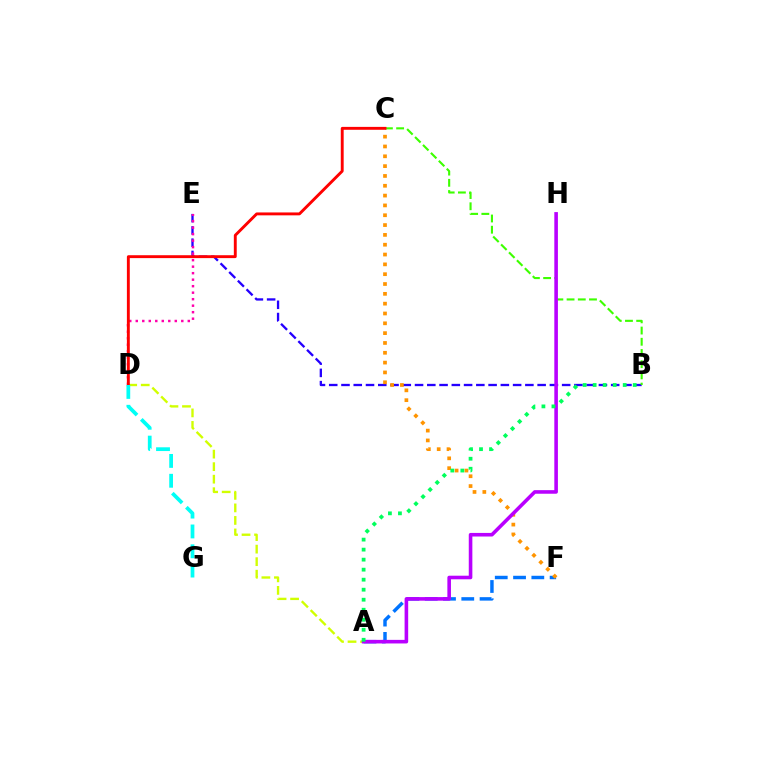{('A', 'F'): [{'color': '#0074ff', 'line_style': 'dashed', 'thickness': 2.48}], ('B', 'E'): [{'color': '#2500ff', 'line_style': 'dashed', 'thickness': 1.67}], ('A', 'D'): [{'color': '#d1ff00', 'line_style': 'dashed', 'thickness': 1.7}], ('B', 'C'): [{'color': '#3dff00', 'line_style': 'dashed', 'thickness': 1.52}], ('C', 'F'): [{'color': '#ff9400', 'line_style': 'dotted', 'thickness': 2.67}], ('A', 'H'): [{'color': '#b900ff', 'line_style': 'solid', 'thickness': 2.58}], ('D', 'E'): [{'color': '#ff00ac', 'line_style': 'dotted', 'thickness': 1.77}], ('A', 'B'): [{'color': '#00ff5c', 'line_style': 'dotted', 'thickness': 2.72}], ('C', 'D'): [{'color': '#ff0000', 'line_style': 'solid', 'thickness': 2.08}], ('D', 'G'): [{'color': '#00fff6', 'line_style': 'dashed', 'thickness': 2.7}]}